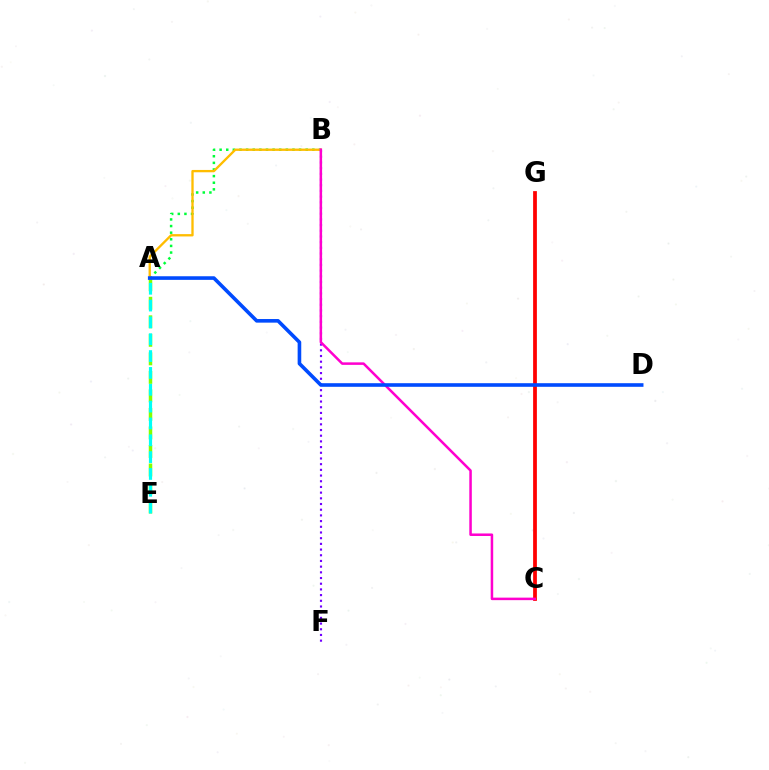{('A', 'B'): [{'color': '#00ff39', 'line_style': 'dotted', 'thickness': 1.8}, {'color': '#ffbd00', 'line_style': 'solid', 'thickness': 1.68}], ('B', 'F'): [{'color': '#7200ff', 'line_style': 'dotted', 'thickness': 1.55}], ('C', 'G'): [{'color': '#ff0000', 'line_style': 'solid', 'thickness': 2.71}], ('B', 'C'): [{'color': '#ff00cf', 'line_style': 'solid', 'thickness': 1.81}], ('A', 'E'): [{'color': '#84ff00', 'line_style': 'dashed', 'thickness': 2.52}, {'color': '#00fff6', 'line_style': 'dashed', 'thickness': 2.29}], ('A', 'D'): [{'color': '#004bff', 'line_style': 'solid', 'thickness': 2.6}]}